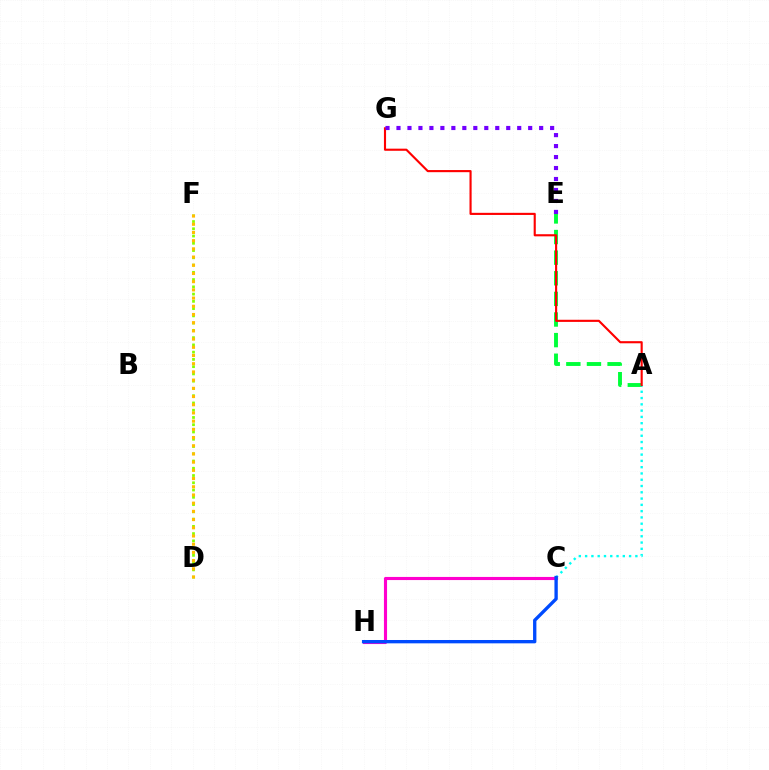{('A', 'E'): [{'color': '#00ff39', 'line_style': 'dashed', 'thickness': 2.8}], ('A', 'C'): [{'color': '#00fff6', 'line_style': 'dotted', 'thickness': 1.71}], ('D', 'F'): [{'color': '#84ff00', 'line_style': 'dotted', 'thickness': 1.97}, {'color': '#ffbd00', 'line_style': 'dotted', 'thickness': 2.23}], ('A', 'G'): [{'color': '#ff0000', 'line_style': 'solid', 'thickness': 1.53}], ('E', 'G'): [{'color': '#7200ff', 'line_style': 'dotted', 'thickness': 2.98}], ('C', 'H'): [{'color': '#ff00cf', 'line_style': 'solid', 'thickness': 2.24}, {'color': '#004bff', 'line_style': 'solid', 'thickness': 2.4}]}